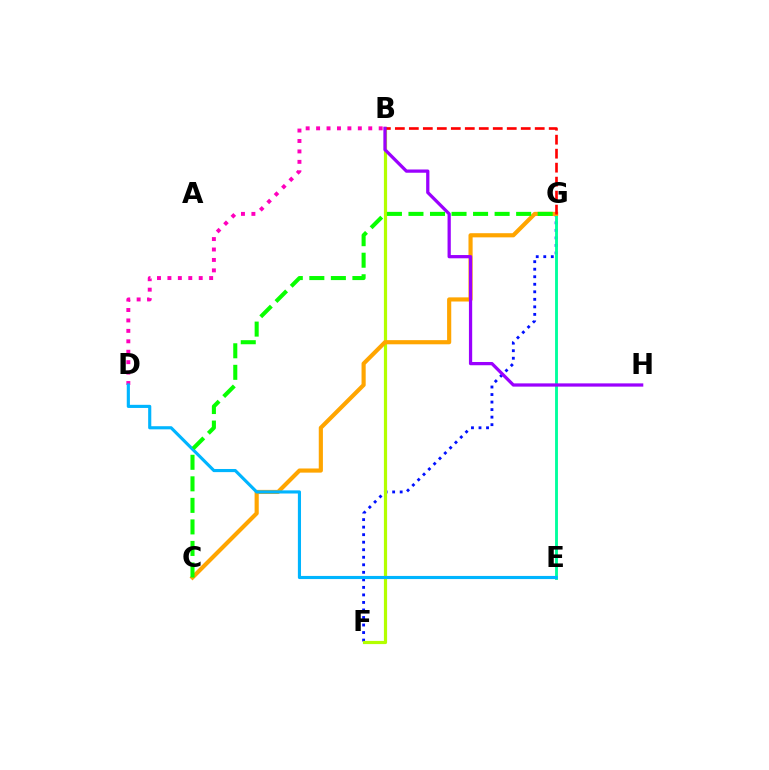{('F', 'G'): [{'color': '#0010ff', 'line_style': 'dotted', 'thickness': 2.05}], ('E', 'G'): [{'color': '#00ff9d', 'line_style': 'solid', 'thickness': 2.07}], ('B', 'D'): [{'color': '#ff00bd', 'line_style': 'dotted', 'thickness': 2.83}], ('B', 'F'): [{'color': '#b3ff00', 'line_style': 'solid', 'thickness': 2.29}], ('C', 'G'): [{'color': '#ffa500', 'line_style': 'solid', 'thickness': 2.99}, {'color': '#08ff00', 'line_style': 'dashed', 'thickness': 2.93}], ('B', 'G'): [{'color': '#ff0000', 'line_style': 'dashed', 'thickness': 1.9}], ('D', 'E'): [{'color': '#00b5ff', 'line_style': 'solid', 'thickness': 2.26}], ('B', 'H'): [{'color': '#9b00ff', 'line_style': 'solid', 'thickness': 2.34}]}